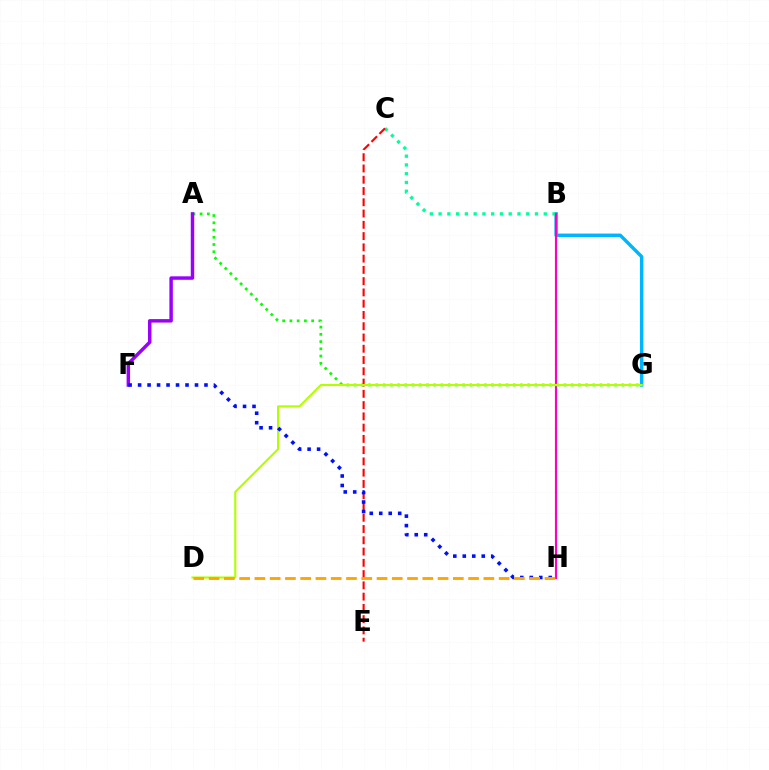{('B', 'G'): [{'color': '#00b5ff', 'line_style': 'solid', 'thickness': 2.47}], ('B', 'C'): [{'color': '#00ff9d', 'line_style': 'dotted', 'thickness': 2.38}], ('B', 'H'): [{'color': '#ff00bd', 'line_style': 'solid', 'thickness': 1.56}], ('A', 'G'): [{'color': '#08ff00', 'line_style': 'dotted', 'thickness': 1.97}], ('C', 'E'): [{'color': '#ff0000', 'line_style': 'dashed', 'thickness': 1.53}], ('A', 'F'): [{'color': '#9b00ff', 'line_style': 'solid', 'thickness': 2.49}], ('D', 'G'): [{'color': '#b3ff00', 'line_style': 'solid', 'thickness': 1.52}], ('F', 'H'): [{'color': '#0010ff', 'line_style': 'dotted', 'thickness': 2.58}], ('D', 'H'): [{'color': '#ffa500', 'line_style': 'dashed', 'thickness': 2.07}]}